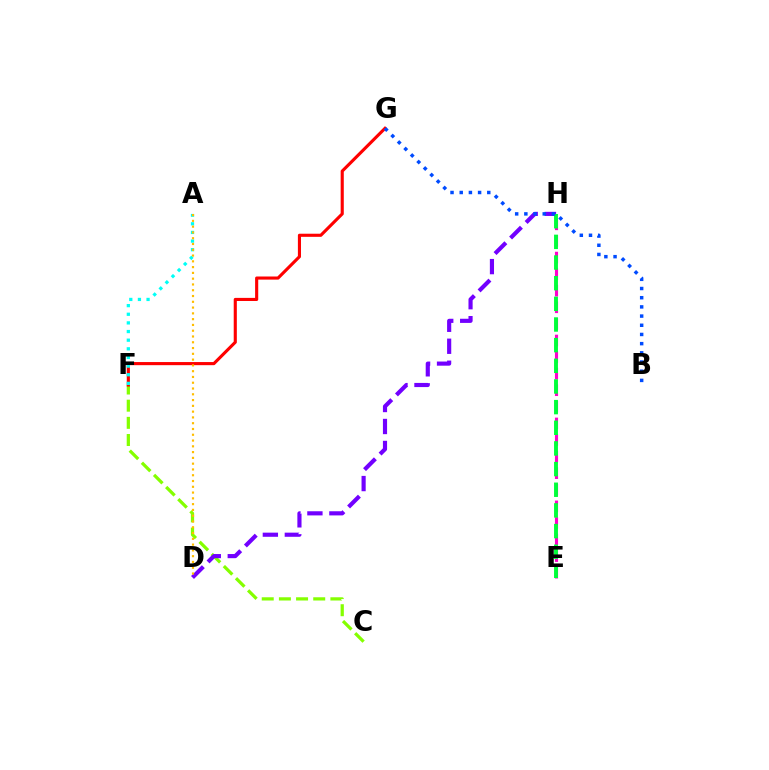{('C', 'F'): [{'color': '#84ff00', 'line_style': 'dashed', 'thickness': 2.33}], ('E', 'H'): [{'color': '#ff00cf', 'line_style': 'dashed', 'thickness': 2.25}, {'color': '#00ff39', 'line_style': 'dashed', 'thickness': 2.81}], ('D', 'H'): [{'color': '#7200ff', 'line_style': 'dashed', 'thickness': 2.99}], ('F', 'G'): [{'color': '#ff0000', 'line_style': 'solid', 'thickness': 2.25}], ('A', 'F'): [{'color': '#00fff6', 'line_style': 'dotted', 'thickness': 2.35}], ('A', 'D'): [{'color': '#ffbd00', 'line_style': 'dotted', 'thickness': 1.57}], ('B', 'G'): [{'color': '#004bff', 'line_style': 'dotted', 'thickness': 2.5}]}